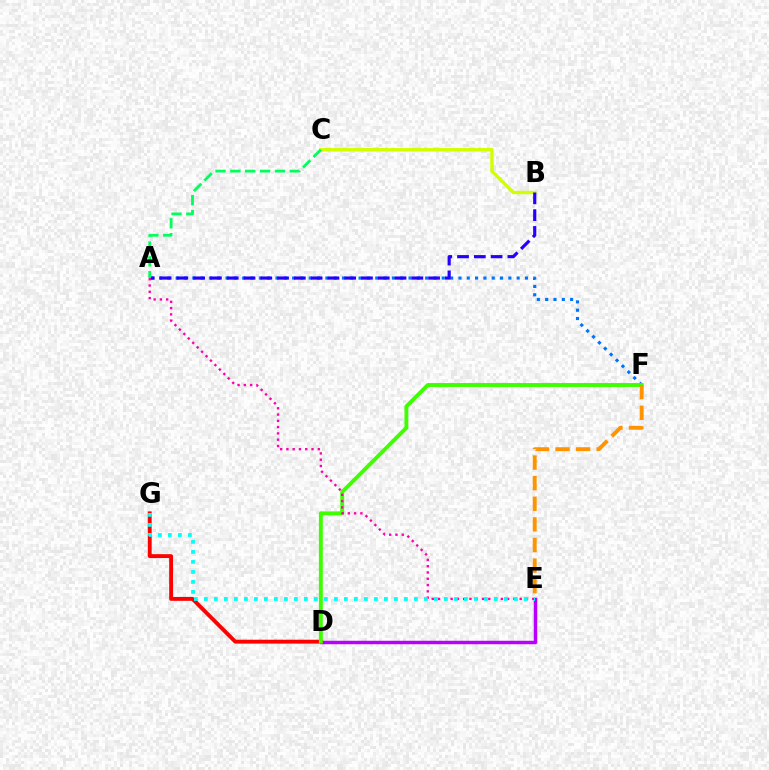{('D', 'E'): [{'color': '#b900ff', 'line_style': 'solid', 'thickness': 2.49}], ('B', 'C'): [{'color': '#d1ff00', 'line_style': 'solid', 'thickness': 2.43}], ('A', 'F'): [{'color': '#0074ff', 'line_style': 'dotted', 'thickness': 2.26}], ('D', 'G'): [{'color': '#ff0000', 'line_style': 'solid', 'thickness': 2.8}], ('D', 'F'): [{'color': '#3dff00', 'line_style': 'solid', 'thickness': 2.8}], ('A', 'B'): [{'color': '#2500ff', 'line_style': 'dashed', 'thickness': 2.28}], ('A', 'E'): [{'color': '#ff00ac', 'line_style': 'dotted', 'thickness': 1.71}], ('E', 'G'): [{'color': '#00fff6', 'line_style': 'dotted', 'thickness': 2.72}], ('A', 'C'): [{'color': '#00ff5c', 'line_style': 'dashed', 'thickness': 2.02}], ('E', 'F'): [{'color': '#ff9400', 'line_style': 'dashed', 'thickness': 2.8}]}